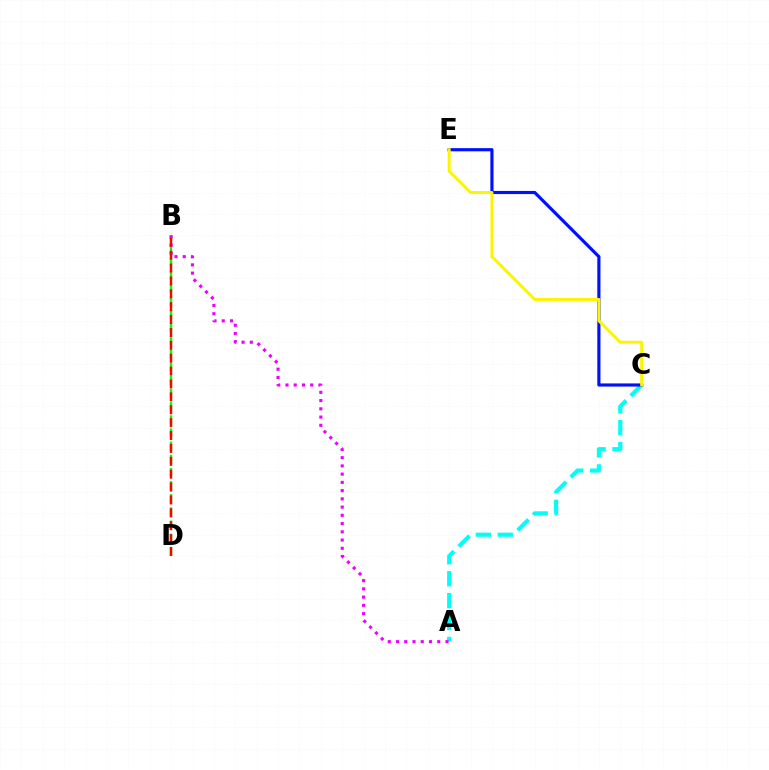{('B', 'D'): [{'color': '#08ff00', 'line_style': 'dashed', 'thickness': 1.79}, {'color': '#ff0000', 'line_style': 'dashed', 'thickness': 1.75}], ('A', 'C'): [{'color': '#00fff6', 'line_style': 'dashed', 'thickness': 2.97}], ('C', 'E'): [{'color': '#0010ff', 'line_style': 'solid', 'thickness': 2.27}, {'color': '#fcf500', 'line_style': 'solid', 'thickness': 2.13}], ('A', 'B'): [{'color': '#ee00ff', 'line_style': 'dotted', 'thickness': 2.24}]}